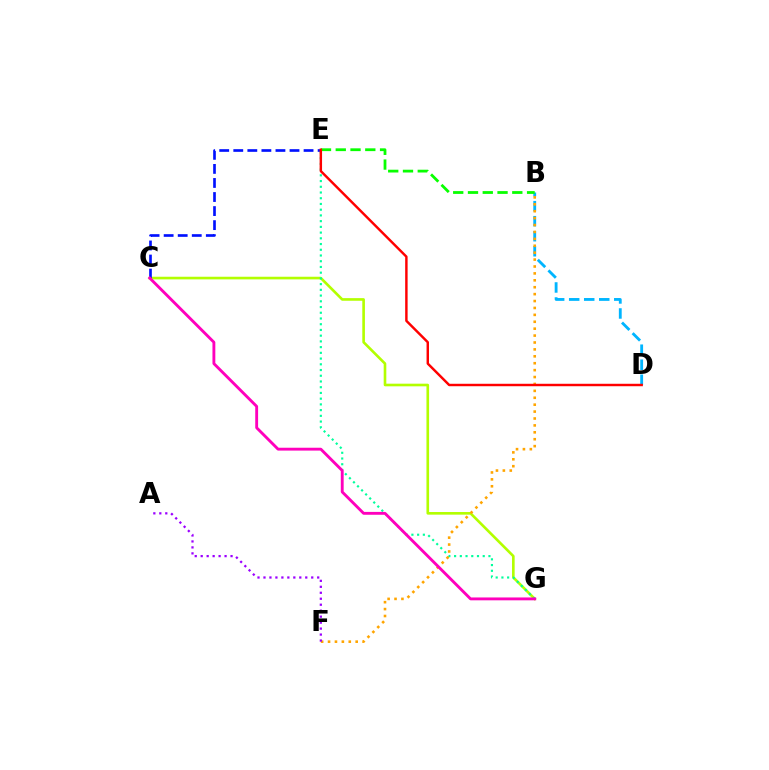{('C', 'G'): [{'color': '#b3ff00', 'line_style': 'solid', 'thickness': 1.89}, {'color': '#ff00bd', 'line_style': 'solid', 'thickness': 2.06}], ('E', 'G'): [{'color': '#00ff9d', 'line_style': 'dotted', 'thickness': 1.56}], ('B', 'D'): [{'color': '#00b5ff', 'line_style': 'dashed', 'thickness': 2.04}], ('C', 'E'): [{'color': '#0010ff', 'line_style': 'dashed', 'thickness': 1.91}], ('B', 'F'): [{'color': '#ffa500', 'line_style': 'dotted', 'thickness': 1.88}], ('B', 'E'): [{'color': '#08ff00', 'line_style': 'dashed', 'thickness': 2.01}], ('A', 'F'): [{'color': '#9b00ff', 'line_style': 'dotted', 'thickness': 1.62}], ('D', 'E'): [{'color': '#ff0000', 'line_style': 'solid', 'thickness': 1.76}]}